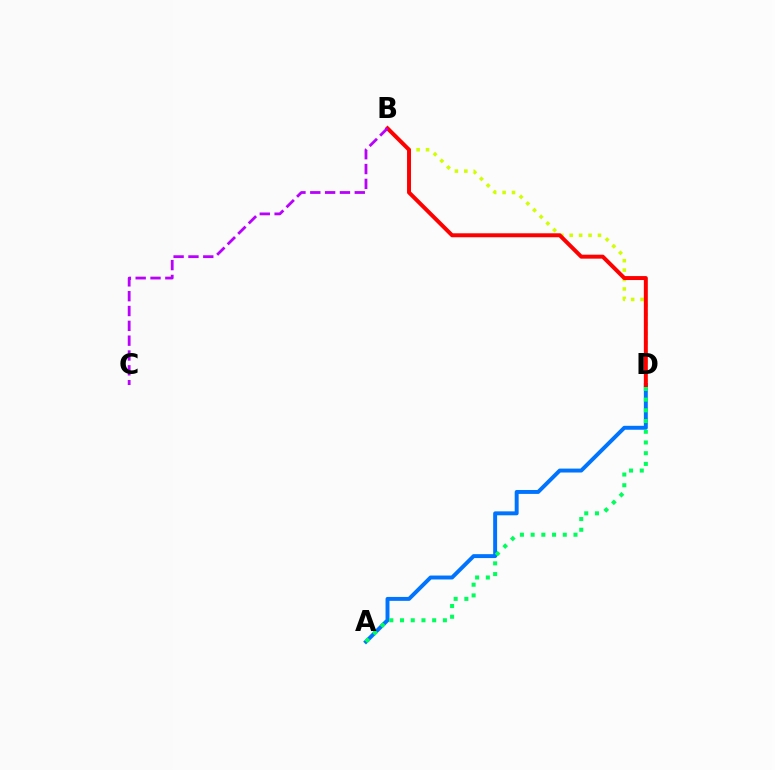{('A', 'D'): [{'color': '#0074ff', 'line_style': 'solid', 'thickness': 2.83}, {'color': '#00ff5c', 'line_style': 'dotted', 'thickness': 2.91}], ('B', 'D'): [{'color': '#d1ff00', 'line_style': 'dotted', 'thickness': 2.56}, {'color': '#ff0000', 'line_style': 'solid', 'thickness': 2.86}], ('B', 'C'): [{'color': '#b900ff', 'line_style': 'dashed', 'thickness': 2.01}]}